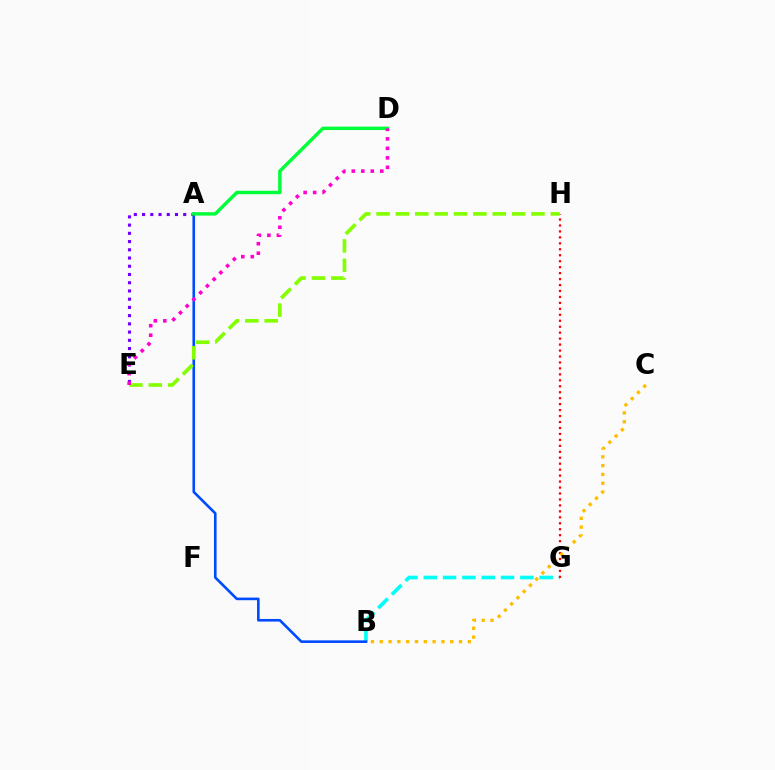{('B', 'G'): [{'color': '#00fff6', 'line_style': 'dashed', 'thickness': 2.62}], ('A', 'B'): [{'color': '#004bff', 'line_style': 'solid', 'thickness': 1.89}], ('A', 'E'): [{'color': '#7200ff', 'line_style': 'dotted', 'thickness': 2.24}], ('G', 'H'): [{'color': '#ff0000', 'line_style': 'dotted', 'thickness': 1.62}], ('A', 'D'): [{'color': '#00ff39', 'line_style': 'solid', 'thickness': 2.47}], ('B', 'C'): [{'color': '#ffbd00', 'line_style': 'dotted', 'thickness': 2.39}], ('E', 'H'): [{'color': '#84ff00', 'line_style': 'dashed', 'thickness': 2.63}], ('D', 'E'): [{'color': '#ff00cf', 'line_style': 'dotted', 'thickness': 2.58}]}